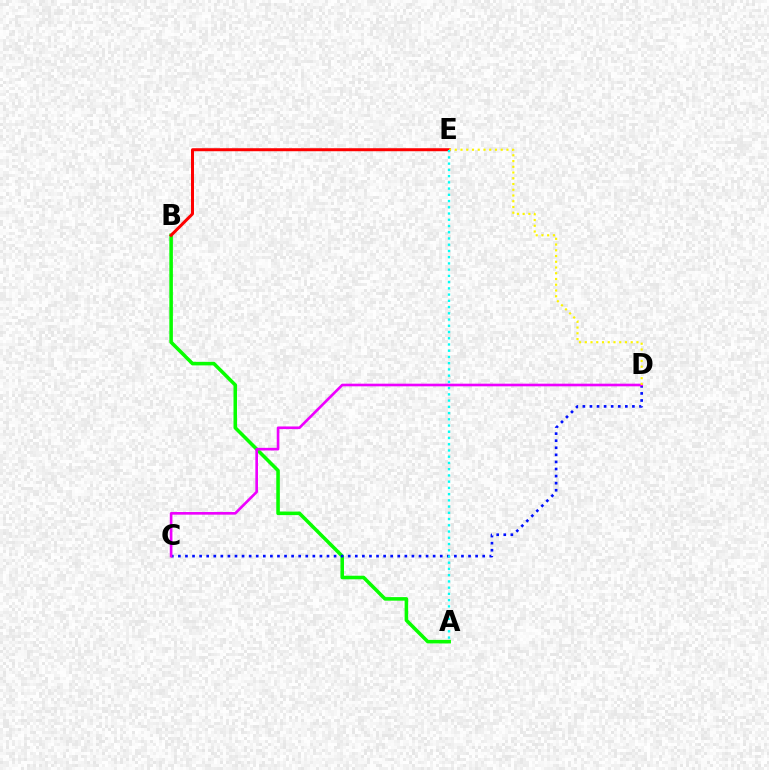{('A', 'B'): [{'color': '#08ff00', 'line_style': 'solid', 'thickness': 2.56}], ('C', 'D'): [{'color': '#0010ff', 'line_style': 'dotted', 'thickness': 1.92}, {'color': '#ee00ff', 'line_style': 'solid', 'thickness': 1.9}], ('B', 'E'): [{'color': '#ff0000', 'line_style': 'solid', 'thickness': 2.16}], ('D', 'E'): [{'color': '#fcf500', 'line_style': 'dotted', 'thickness': 1.56}], ('A', 'E'): [{'color': '#00fff6', 'line_style': 'dotted', 'thickness': 1.69}]}